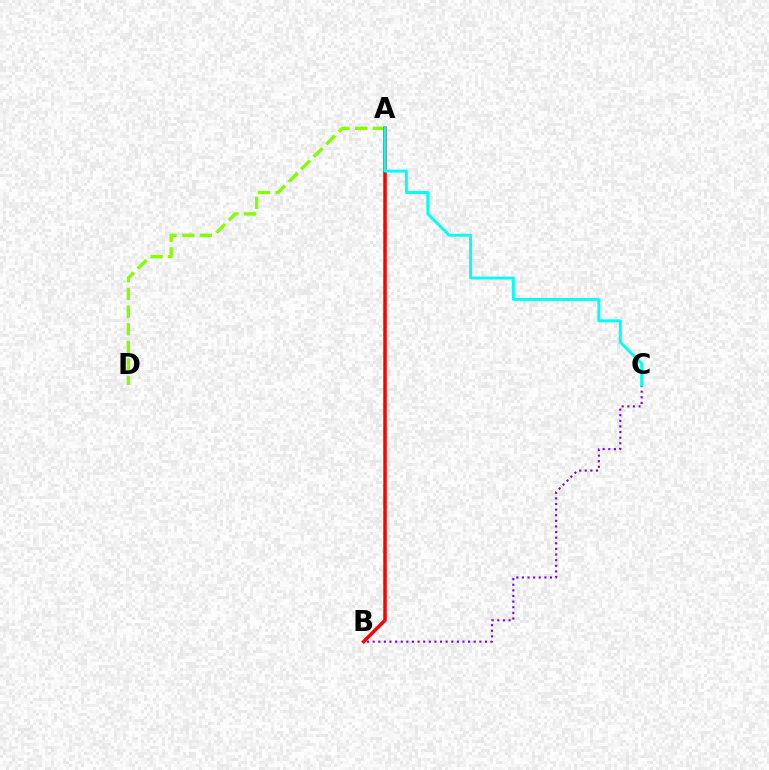{('A', 'D'): [{'color': '#84ff00', 'line_style': 'dashed', 'thickness': 2.4}], ('B', 'C'): [{'color': '#7200ff', 'line_style': 'dotted', 'thickness': 1.53}], ('A', 'B'): [{'color': '#ff0000', 'line_style': 'solid', 'thickness': 2.52}], ('A', 'C'): [{'color': '#00fff6', 'line_style': 'solid', 'thickness': 2.09}]}